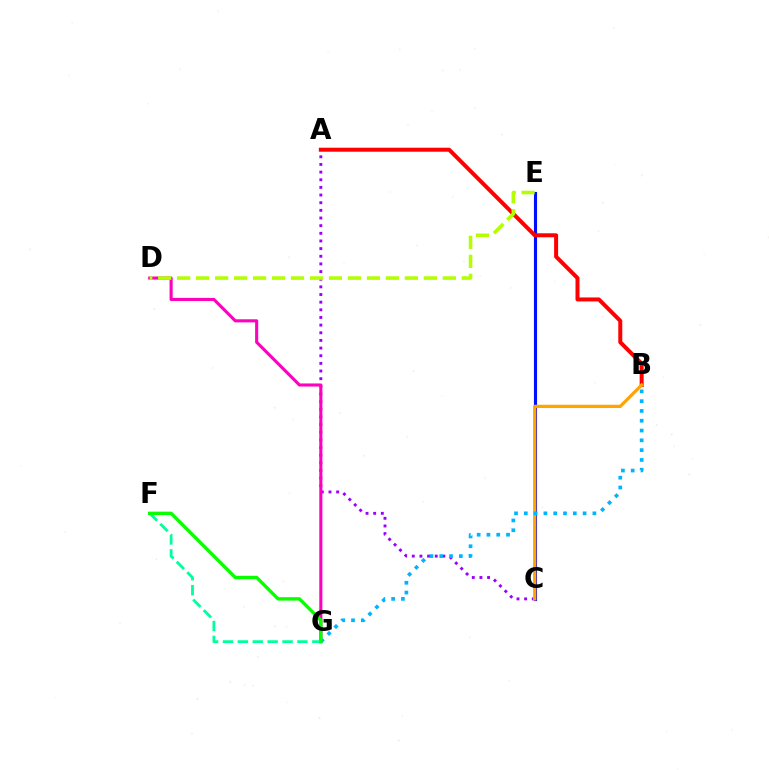{('C', 'E'): [{'color': '#0010ff', 'line_style': 'solid', 'thickness': 2.24}], ('A', 'C'): [{'color': '#9b00ff', 'line_style': 'dotted', 'thickness': 2.08}], ('D', 'G'): [{'color': '#ff00bd', 'line_style': 'solid', 'thickness': 2.23}], ('F', 'G'): [{'color': '#00ff9d', 'line_style': 'dashed', 'thickness': 2.02}, {'color': '#08ff00', 'line_style': 'solid', 'thickness': 2.43}], ('A', 'B'): [{'color': '#ff0000', 'line_style': 'solid', 'thickness': 2.87}], ('D', 'E'): [{'color': '#b3ff00', 'line_style': 'dashed', 'thickness': 2.58}], ('B', 'C'): [{'color': '#ffa500', 'line_style': 'solid', 'thickness': 2.35}], ('B', 'G'): [{'color': '#00b5ff', 'line_style': 'dotted', 'thickness': 2.66}]}